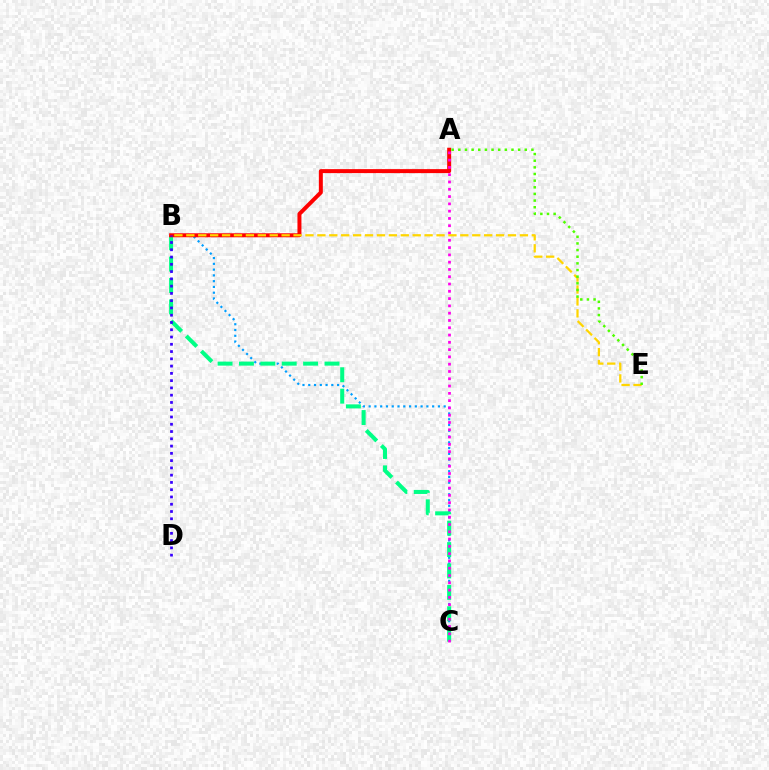{('B', 'C'): [{'color': '#009eff', 'line_style': 'dotted', 'thickness': 1.57}, {'color': '#00ff86', 'line_style': 'dashed', 'thickness': 2.91}], ('A', 'B'): [{'color': '#ff0000', 'line_style': 'solid', 'thickness': 2.87}], ('B', 'D'): [{'color': '#3700ff', 'line_style': 'dotted', 'thickness': 1.98}], ('A', 'C'): [{'color': '#ff00ed', 'line_style': 'dotted', 'thickness': 1.98}], ('B', 'E'): [{'color': '#ffd500', 'line_style': 'dashed', 'thickness': 1.62}], ('A', 'E'): [{'color': '#4fff00', 'line_style': 'dotted', 'thickness': 1.81}]}